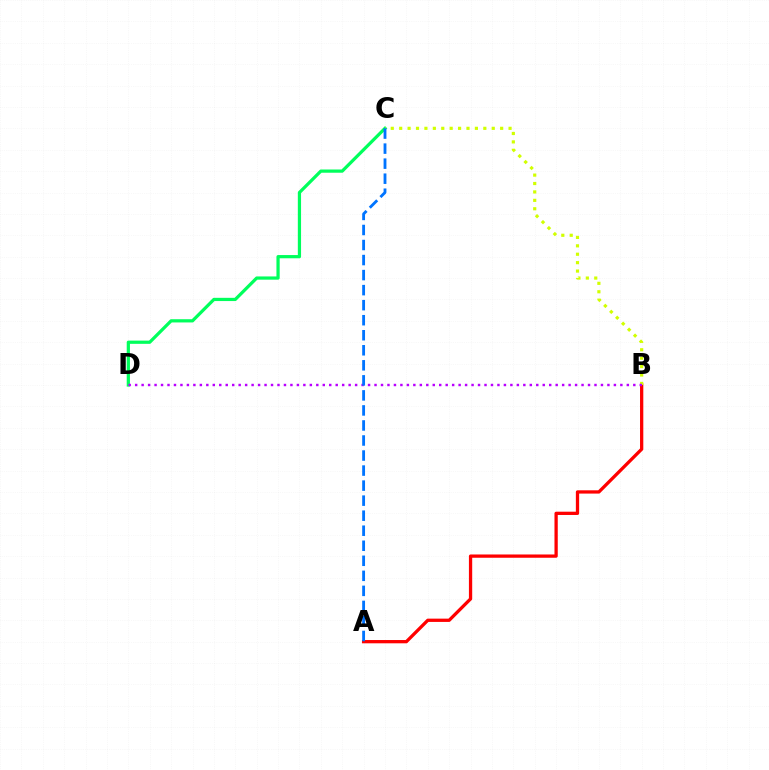{('C', 'D'): [{'color': '#00ff5c', 'line_style': 'solid', 'thickness': 2.33}], ('A', 'B'): [{'color': '#ff0000', 'line_style': 'solid', 'thickness': 2.36}], ('B', 'C'): [{'color': '#d1ff00', 'line_style': 'dotted', 'thickness': 2.29}], ('B', 'D'): [{'color': '#b900ff', 'line_style': 'dotted', 'thickness': 1.76}], ('A', 'C'): [{'color': '#0074ff', 'line_style': 'dashed', 'thickness': 2.04}]}